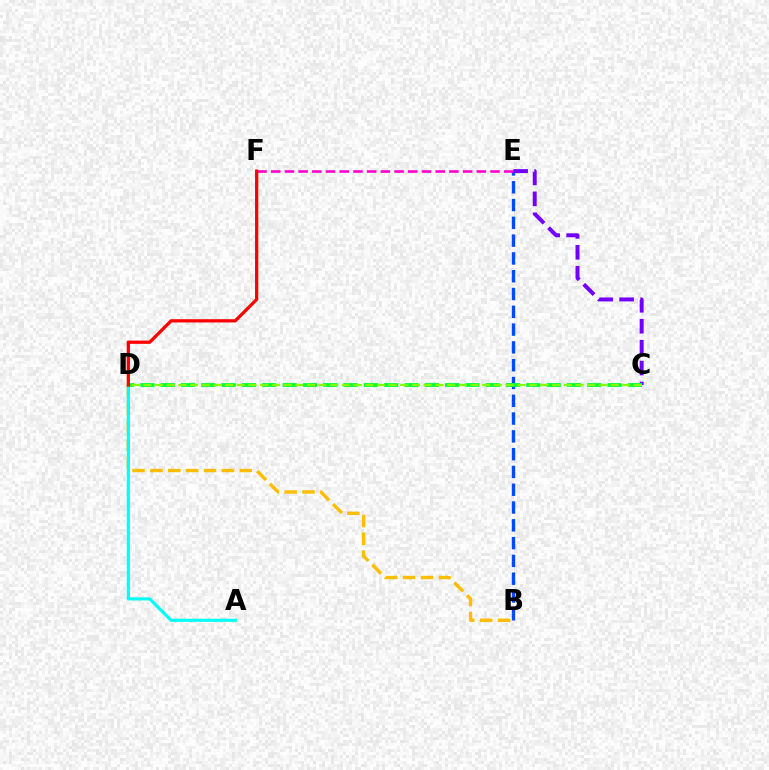{('B', 'D'): [{'color': '#ffbd00', 'line_style': 'dashed', 'thickness': 2.43}], ('B', 'E'): [{'color': '#004bff', 'line_style': 'dashed', 'thickness': 2.42}], ('A', 'D'): [{'color': '#00fff6', 'line_style': 'solid', 'thickness': 2.24}], ('E', 'F'): [{'color': '#ff00cf', 'line_style': 'dashed', 'thickness': 1.86}], ('C', 'E'): [{'color': '#7200ff', 'line_style': 'dashed', 'thickness': 2.84}], ('C', 'D'): [{'color': '#00ff39', 'line_style': 'dashed', 'thickness': 2.76}, {'color': '#84ff00', 'line_style': 'dashed', 'thickness': 1.59}], ('D', 'F'): [{'color': '#ff0000', 'line_style': 'solid', 'thickness': 2.34}]}